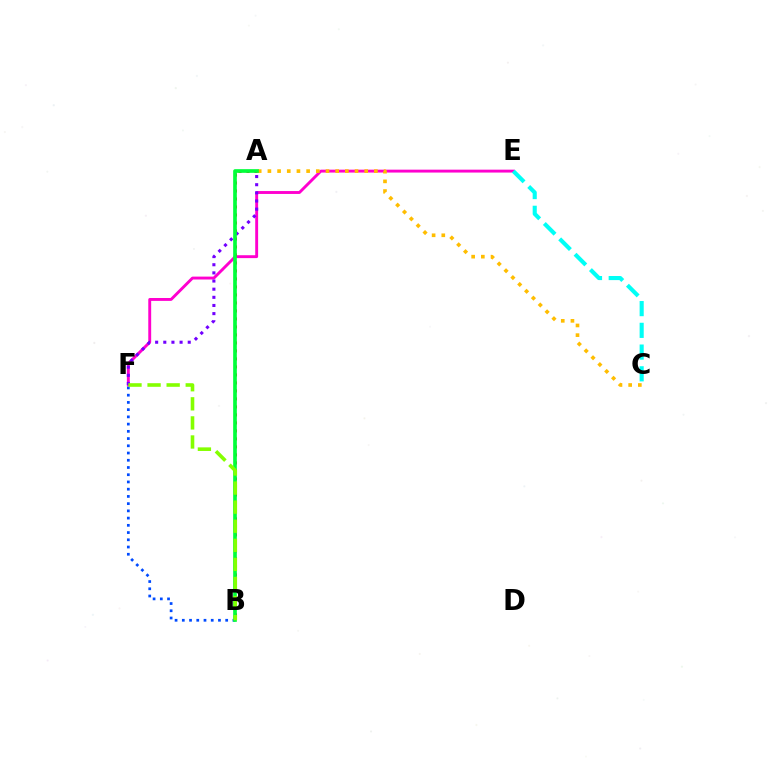{('E', 'F'): [{'color': '#ff00cf', 'line_style': 'solid', 'thickness': 2.09}], ('A', 'C'): [{'color': '#ffbd00', 'line_style': 'dotted', 'thickness': 2.63}], ('A', 'B'): [{'color': '#ff0000', 'line_style': 'dotted', 'thickness': 2.17}, {'color': '#00ff39', 'line_style': 'solid', 'thickness': 2.64}], ('A', 'F'): [{'color': '#7200ff', 'line_style': 'dotted', 'thickness': 2.21}], ('B', 'F'): [{'color': '#004bff', 'line_style': 'dotted', 'thickness': 1.96}, {'color': '#84ff00', 'line_style': 'dashed', 'thickness': 2.59}], ('C', 'E'): [{'color': '#00fff6', 'line_style': 'dashed', 'thickness': 2.95}]}